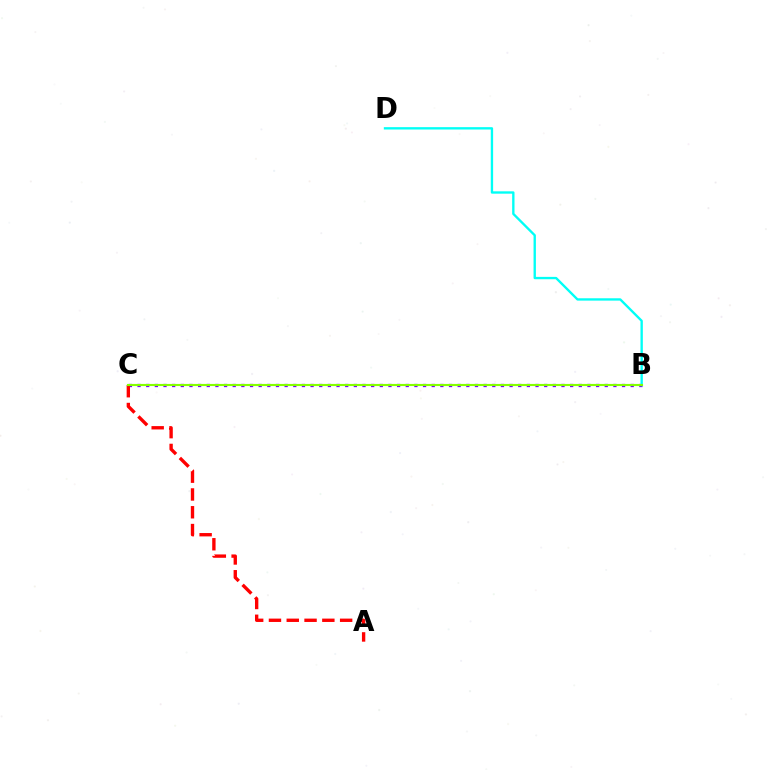{('B', 'C'): [{'color': '#7200ff', 'line_style': 'dotted', 'thickness': 2.35}, {'color': '#84ff00', 'line_style': 'solid', 'thickness': 1.54}], ('B', 'D'): [{'color': '#00fff6', 'line_style': 'solid', 'thickness': 1.69}], ('A', 'C'): [{'color': '#ff0000', 'line_style': 'dashed', 'thickness': 2.42}]}